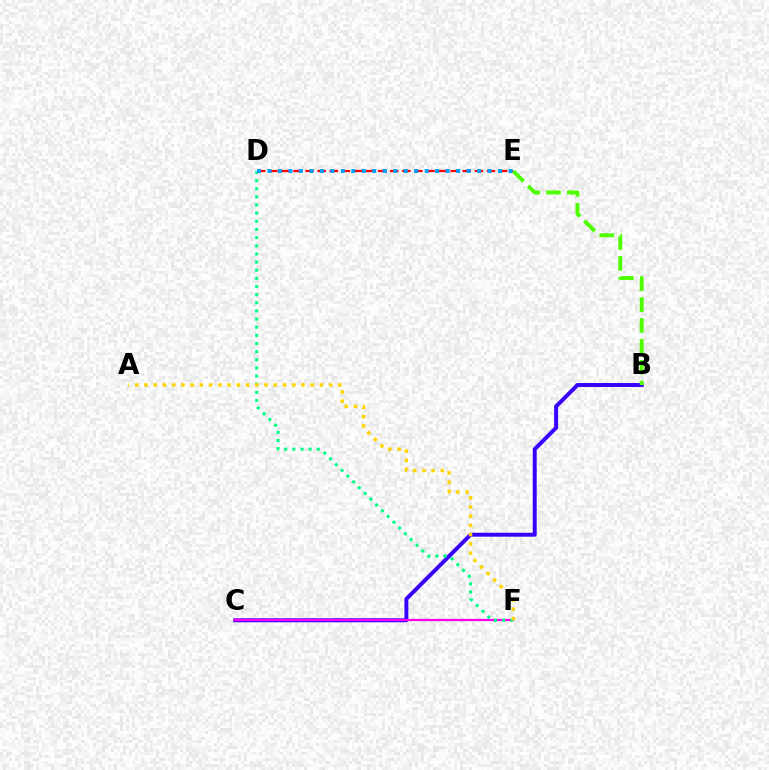{('D', 'E'): [{'color': '#ff0000', 'line_style': 'dashed', 'thickness': 1.64}, {'color': '#009eff', 'line_style': 'dotted', 'thickness': 2.85}], ('B', 'C'): [{'color': '#3700ff', 'line_style': 'solid', 'thickness': 2.84}], ('B', 'E'): [{'color': '#4fff00', 'line_style': 'dashed', 'thickness': 2.83}], ('C', 'F'): [{'color': '#ff00ed', 'line_style': 'solid', 'thickness': 1.64}], ('D', 'F'): [{'color': '#00ff86', 'line_style': 'dotted', 'thickness': 2.21}], ('A', 'F'): [{'color': '#ffd500', 'line_style': 'dotted', 'thickness': 2.51}]}